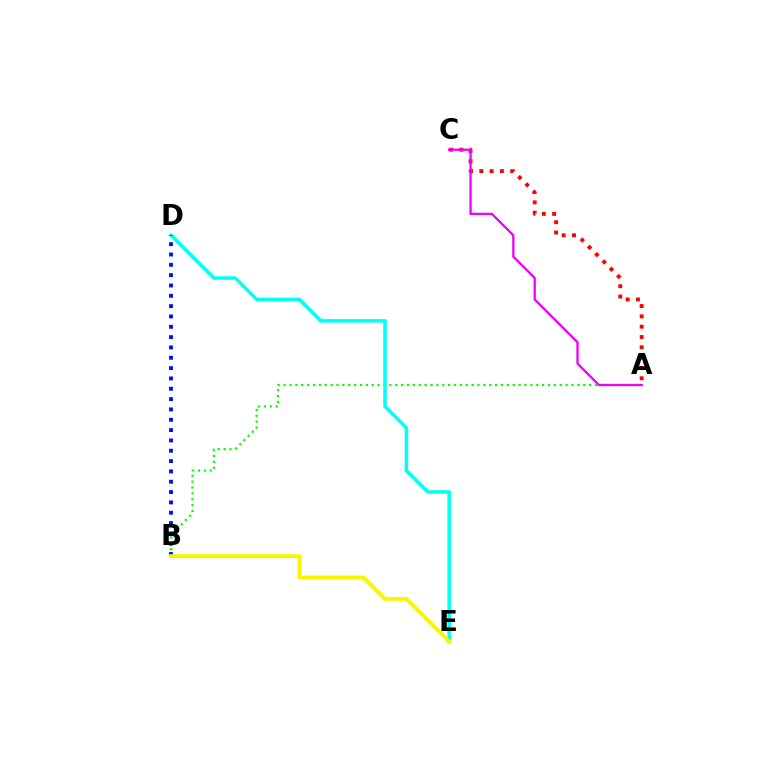{('A', 'B'): [{'color': '#08ff00', 'line_style': 'dotted', 'thickness': 1.6}], ('D', 'E'): [{'color': '#00fff6', 'line_style': 'solid', 'thickness': 2.53}], ('B', 'D'): [{'color': '#0010ff', 'line_style': 'dotted', 'thickness': 2.81}], ('A', 'C'): [{'color': '#ff0000', 'line_style': 'dotted', 'thickness': 2.8}, {'color': '#ee00ff', 'line_style': 'solid', 'thickness': 1.66}], ('B', 'E'): [{'color': '#fcf500', 'line_style': 'solid', 'thickness': 2.8}]}